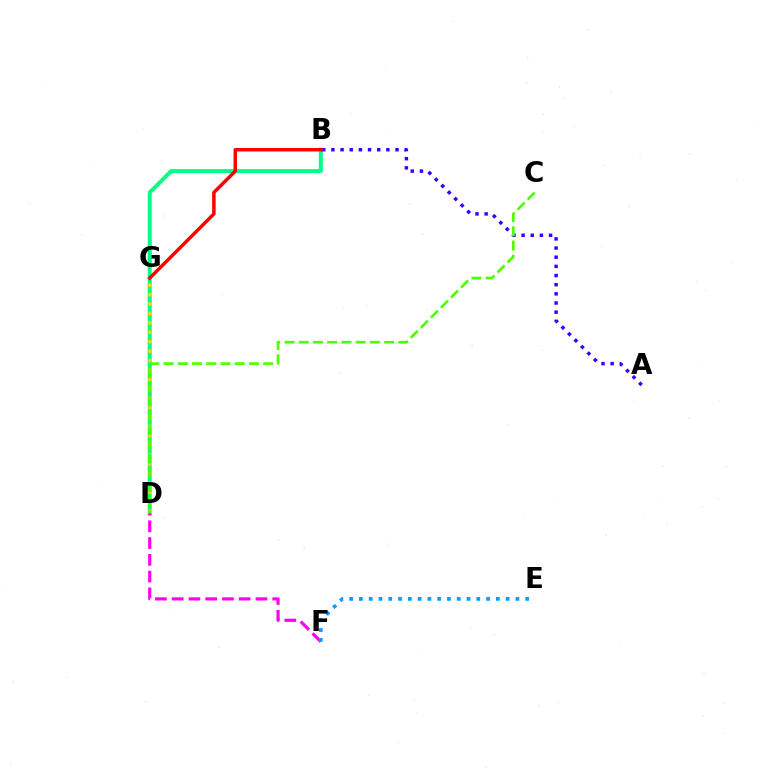{('B', 'D'): [{'color': '#00ff86', 'line_style': 'solid', 'thickness': 2.89}], ('D', 'F'): [{'color': '#ff00ed', 'line_style': 'dashed', 'thickness': 2.28}], ('A', 'B'): [{'color': '#3700ff', 'line_style': 'dotted', 'thickness': 2.49}], ('D', 'G'): [{'color': '#ffd500', 'line_style': 'dotted', 'thickness': 2.56}], ('E', 'F'): [{'color': '#009eff', 'line_style': 'dotted', 'thickness': 2.66}], ('B', 'G'): [{'color': '#ff0000', 'line_style': 'solid', 'thickness': 2.5}], ('C', 'D'): [{'color': '#4fff00', 'line_style': 'dashed', 'thickness': 1.93}]}